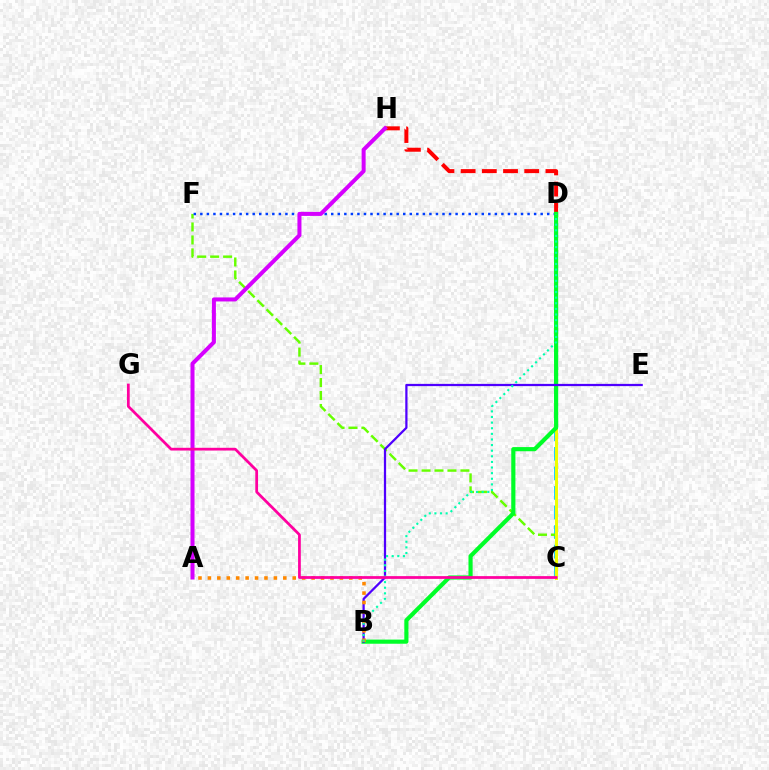{('C', 'D'): [{'color': '#00c7ff', 'line_style': 'dashed', 'thickness': 2.66}, {'color': '#eeff00', 'line_style': 'solid', 'thickness': 2.17}], ('D', 'H'): [{'color': '#ff0000', 'line_style': 'dashed', 'thickness': 2.88}], ('C', 'F'): [{'color': '#66ff00', 'line_style': 'dashed', 'thickness': 1.76}], ('D', 'F'): [{'color': '#003fff', 'line_style': 'dotted', 'thickness': 1.78}], ('B', 'D'): [{'color': '#00ff27', 'line_style': 'solid', 'thickness': 2.99}, {'color': '#00ffaf', 'line_style': 'dotted', 'thickness': 1.53}], ('B', 'E'): [{'color': '#4f00ff', 'line_style': 'solid', 'thickness': 1.62}], ('A', 'B'): [{'color': '#ff8800', 'line_style': 'dotted', 'thickness': 2.56}], ('A', 'H'): [{'color': '#d600ff', 'line_style': 'solid', 'thickness': 2.9}], ('C', 'G'): [{'color': '#ff00a0', 'line_style': 'solid', 'thickness': 1.98}]}